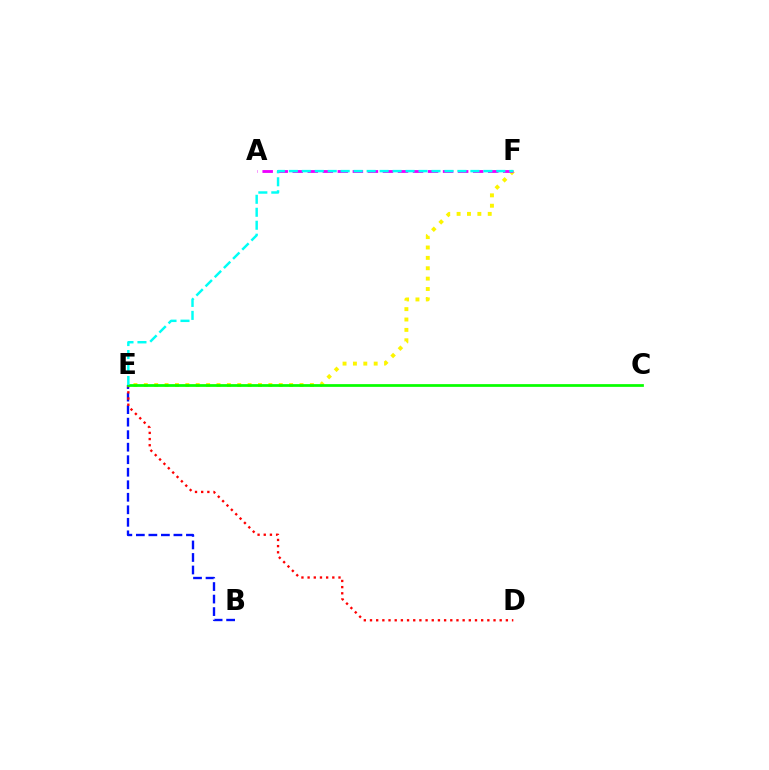{('E', 'F'): [{'color': '#fcf500', 'line_style': 'dotted', 'thickness': 2.82}, {'color': '#00fff6', 'line_style': 'dashed', 'thickness': 1.76}], ('B', 'E'): [{'color': '#0010ff', 'line_style': 'dashed', 'thickness': 1.7}], ('D', 'E'): [{'color': '#ff0000', 'line_style': 'dotted', 'thickness': 1.68}], ('A', 'F'): [{'color': '#ee00ff', 'line_style': 'dashed', 'thickness': 2.04}], ('C', 'E'): [{'color': '#08ff00', 'line_style': 'solid', 'thickness': 1.97}]}